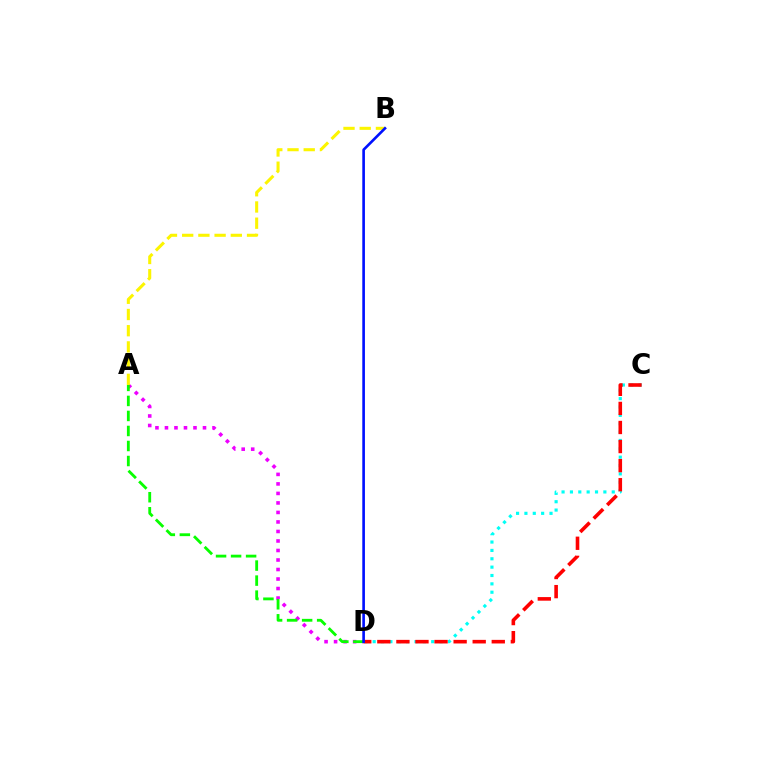{('C', 'D'): [{'color': '#00fff6', 'line_style': 'dotted', 'thickness': 2.27}, {'color': '#ff0000', 'line_style': 'dashed', 'thickness': 2.59}], ('A', 'D'): [{'color': '#ee00ff', 'line_style': 'dotted', 'thickness': 2.58}, {'color': '#08ff00', 'line_style': 'dashed', 'thickness': 2.04}], ('A', 'B'): [{'color': '#fcf500', 'line_style': 'dashed', 'thickness': 2.2}], ('B', 'D'): [{'color': '#0010ff', 'line_style': 'solid', 'thickness': 1.9}]}